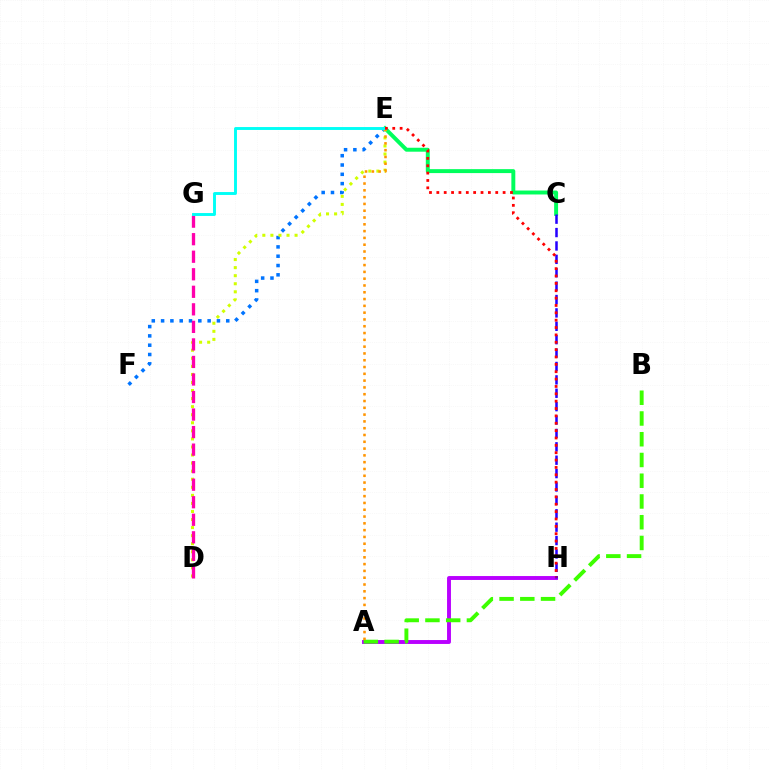{('A', 'H'): [{'color': '#b900ff', 'line_style': 'solid', 'thickness': 2.81}], ('A', 'B'): [{'color': '#3dff00', 'line_style': 'dashed', 'thickness': 2.82}], ('C', 'E'): [{'color': '#00ff5c', 'line_style': 'solid', 'thickness': 2.84}], ('C', 'H'): [{'color': '#2500ff', 'line_style': 'dashed', 'thickness': 1.82}], ('E', 'F'): [{'color': '#0074ff', 'line_style': 'dotted', 'thickness': 2.53}], ('D', 'E'): [{'color': '#d1ff00', 'line_style': 'dotted', 'thickness': 2.19}], ('D', 'G'): [{'color': '#ff00ac', 'line_style': 'dashed', 'thickness': 2.38}], ('A', 'E'): [{'color': '#ff9400', 'line_style': 'dotted', 'thickness': 1.85}], ('E', 'G'): [{'color': '#00fff6', 'line_style': 'solid', 'thickness': 2.09}], ('E', 'H'): [{'color': '#ff0000', 'line_style': 'dotted', 'thickness': 2.0}]}